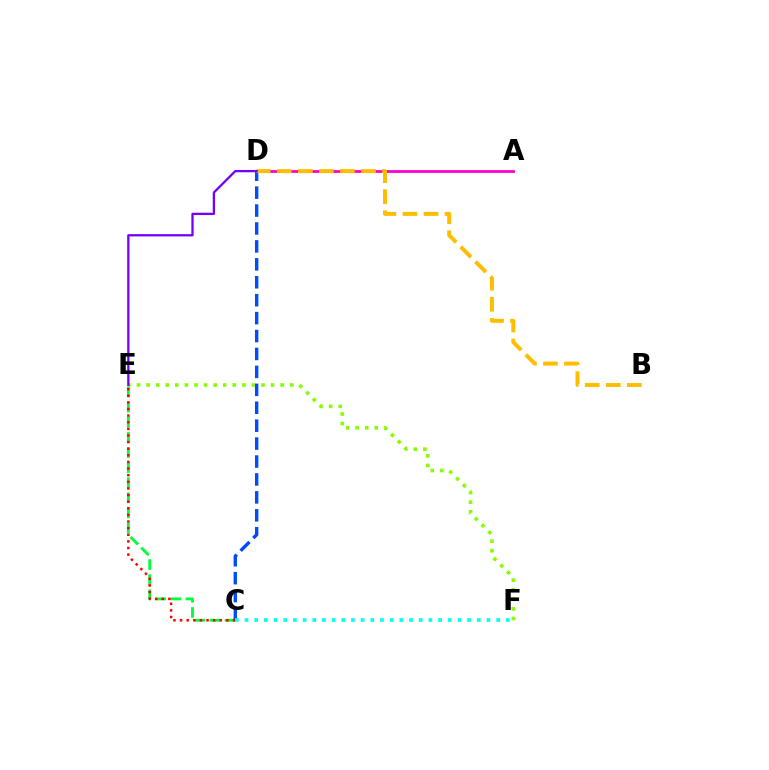{('E', 'F'): [{'color': '#84ff00', 'line_style': 'dotted', 'thickness': 2.6}], ('A', 'D'): [{'color': '#ff00cf', 'line_style': 'solid', 'thickness': 2.01}], ('C', 'E'): [{'color': '#00ff39', 'line_style': 'dashed', 'thickness': 2.05}, {'color': '#ff0000', 'line_style': 'dotted', 'thickness': 1.8}], ('C', 'D'): [{'color': '#004bff', 'line_style': 'dashed', 'thickness': 2.44}], ('C', 'F'): [{'color': '#00fff6', 'line_style': 'dotted', 'thickness': 2.63}], ('B', 'D'): [{'color': '#ffbd00', 'line_style': 'dashed', 'thickness': 2.86}], ('D', 'E'): [{'color': '#7200ff', 'line_style': 'solid', 'thickness': 1.65}]}